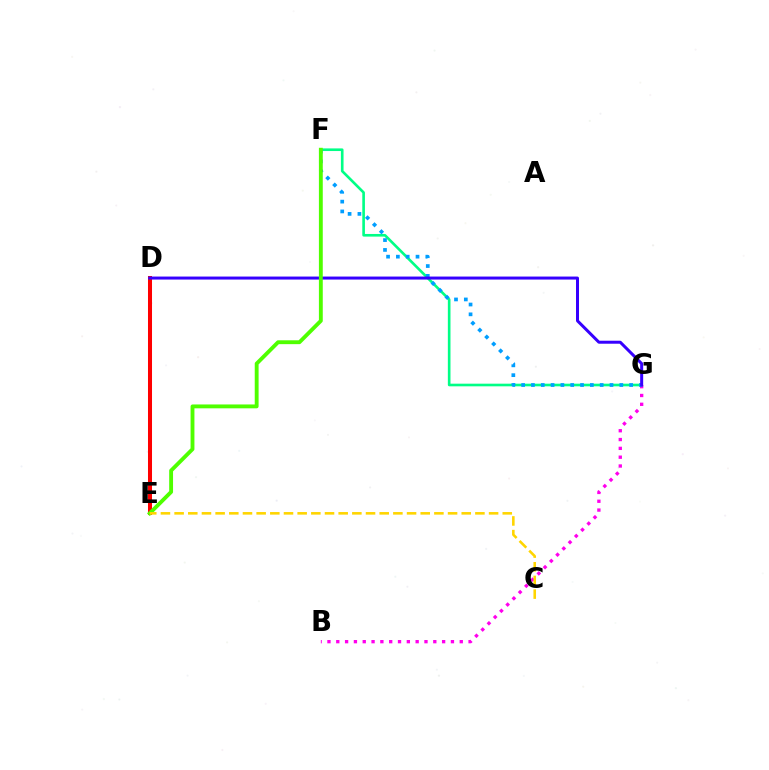{('B', 'G'): [{'color': '#ff00ed', 'line_style': 'dotted', 'thickness': 2.4}], ('D', 'E'): [{'color': '#ff0000', 'line_style': 'solid', 'thickness': 2.9}], ('F', 'G'): [{'color': '#00ff86', 'line_style': 'solid', 'thickness': 1.9}, {'color': '#009eff', 'line_style': 'dotted', 'thickness': 2.67}], ('D', 'G'): [{'color': '#3700ff', 'line_style': 'solid', 'thickness': 2.16}], ('E', 'F'): [{'color': '#4fff00', 'line_style': 'solid', 'thickness': 2.78}], ('C', 'E'): [{'color': '#ffd500', 'line_style': 'dashed', 'thickness': 1.86}]}